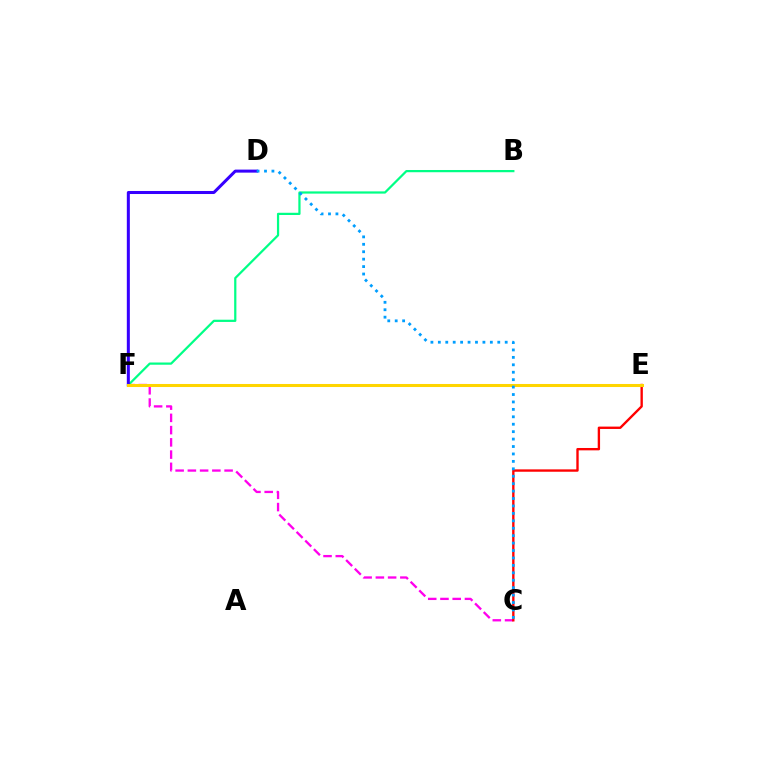{('E', 'F'): [{'color': '#4fff00', 'line_style': 'dotted', 'thickness': 2.04}, {'color': '#ffd500', 'line_style': 'solid', 'thickness': 2.19}], ('C', 'F'): [{'color': '#ff00ed', 'line_style': 'dashed', 'thickness': 1.66}], ('C', 'E'): [{'color': '#ff0000', 'line_style': 'solid', 'thickness': 1.7}], ('B', 'F'): [{'color': '#00ff86', 'line_style': 'solid', 'thickness': 1.6}], ('D', 'F'): [{'color': '#3700ff', 'line_style': 'solid', 'thickness': 2.18}], ('C', 'D'): [{'color': '#009eff', 'line_style': 'dotted', 'thickness': 2.02}]}